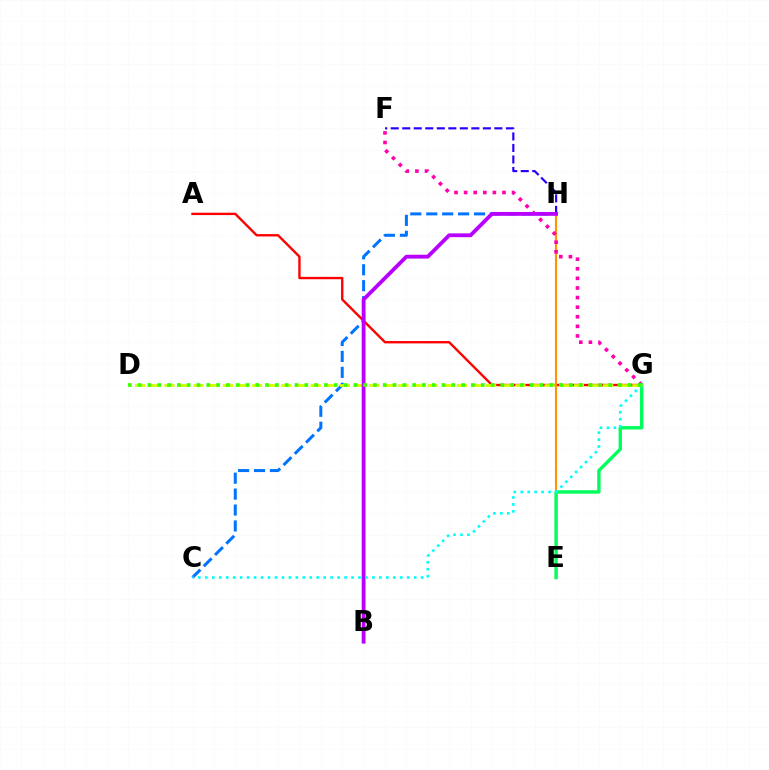{('A', 'G'): [{'color': '#ff0000', 'line_style': 'solid', 'thickness': 1.71}], ('E', 'H'): [{'color': '#ff9400', 'line_style': 'solid', 'thickness': 1.54}], ('F', 'G'): [{'color': '#ff00ac', 'line_style': 'dotted', 'thickness': 2.61}], ('E', 'G'): [{'color': '#00ff5c', 'line_style': 'solid', 'thickness': 2.43}], ('C', 'H'): [{'color': '#0074ff', 'line_style': 'dashed', 'thickness': 2.16}], ('D', 'G'): [{'color': '#d1ff00', 'line_style': 'dashed', 'thickness': 1.99}, {'color': '#3dff00', 'line_style': 'dotted', 'thickness': 2.66}], ('F', 'H'): [{'color': '#2500ff', 'line_style': 'dashed', 'thickness': 1.56}], ('B', 'H'): [{'color': '#b900ff', 'line_style': 'solid', 'thickness': 2.75}], ('C', 'G'): [{'color': '#00fff6', 'line_style': 'dotted', 'thickness': 1.89}]}